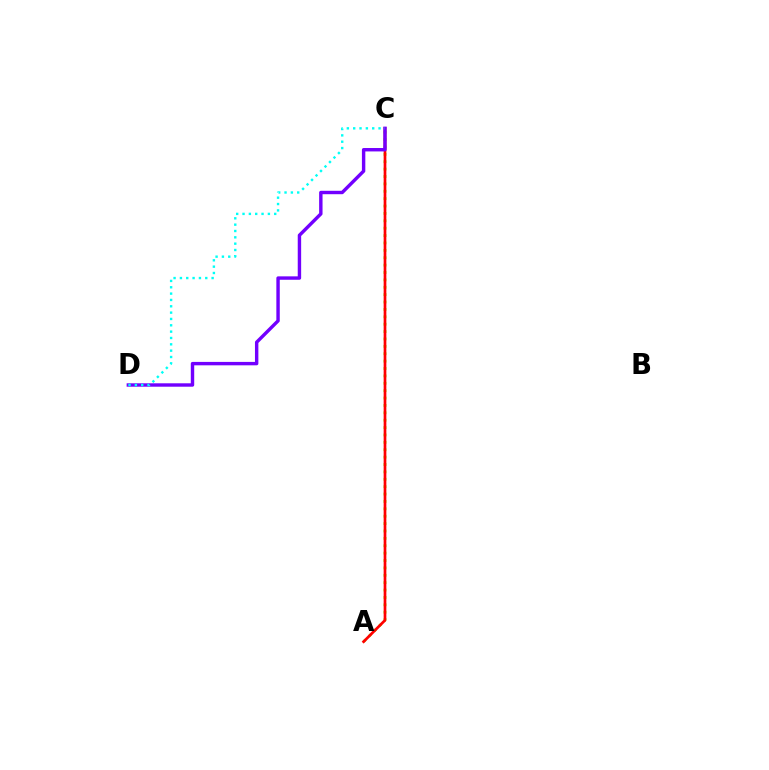{('A', 'C'): [{'color': '#84ff00', 'line_style': 'dotted', 'thickness': 2.01}, {'color': '#ff0000', 'line_style': 'solid', 'thickness': 1.94}], ('C', 'D'): [{'color': '#7200ff', 'line_style': 'solid', 'thickness': 2.46}, {'color': '#00fff6', 'line_style': 'dotted', 'thickness': 1.72}]}